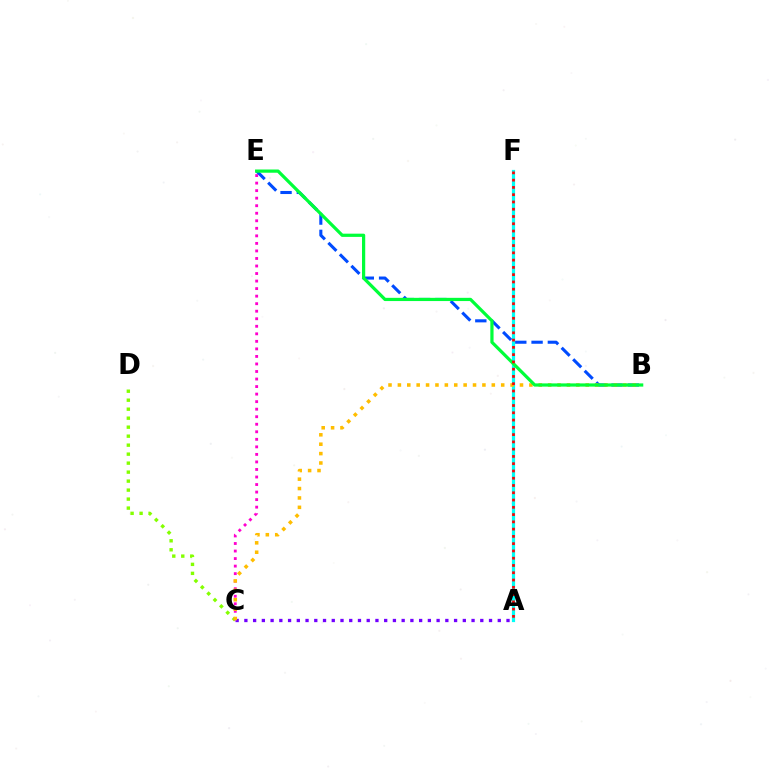{('C', 'D'): [{'color': '#84ff00', 'line_style': 'dotted', 'thickness': 2.44}], ('A', 'C'): [{'color': '#7200ff', 'line_style': 'dotted', 'thickness': 2.37}], ('A', 'F'): [{'color': '#00fff6', 'line_style': 'solid', 'thickness': 2.32}, {'color': '#ff0000', 'line_style': 'dotted', 'thickness': 1.98}], ('C', 'E'): [{'color': '#ff00cf', 'line_style': 'dotted', 'thickness': 2.05}], ('B', 'E'): [{'color': '#004bff', 'line_style': 'dashed', 'thickness': 2.21}, {'color': '#00ff39', 'line_style': 'solid', 'thickness': 2.32}], ('B', 'C'): [{'color': '#ffbd00', 'line_style': 'dotted', 'thickness': 2.55}]}